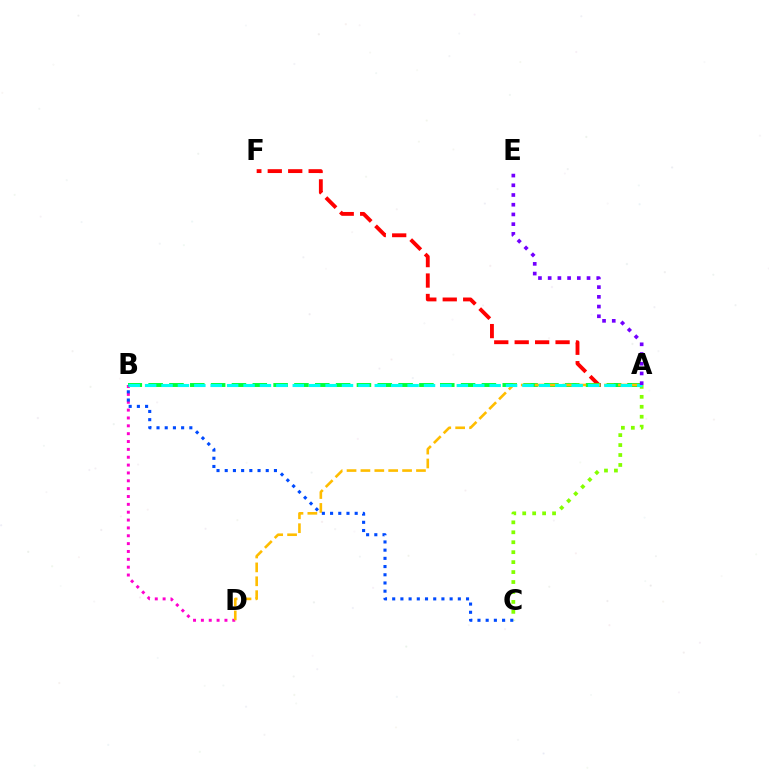{('A', 'F'): [{'color': '#ff0000', 'line_style': 'dashed', 'thickness': 2.78}], ('A', 'C'): [{'color': '#84ff00', 'line_style': 'dotted', 'thickness': 2.7}], ('B', 'D'): [{'color': '#ff00cf', 'line_style': 'dotted', 'thickness': 2.13}], ('A', 'B'): [{'color': '#00ff39', 'line_style': 'dashed', 'thickness': 2.83}, {'color': '#00fff6', 'line_style': 'dashed', 'thickness': 2.23}], ('A', 'D'): [{'color': '#ffbd00', 'line_style': 'dashed', 'thickness': 1.89}], ('B', 'C'): [{'color': '#004bff', 'line_style': 'dotted', 'thickness': 2.23}], ('A', 'E'): [{'color': '#7200ff', 'line_style': 'dotted', 'thickness': 2.64}]}